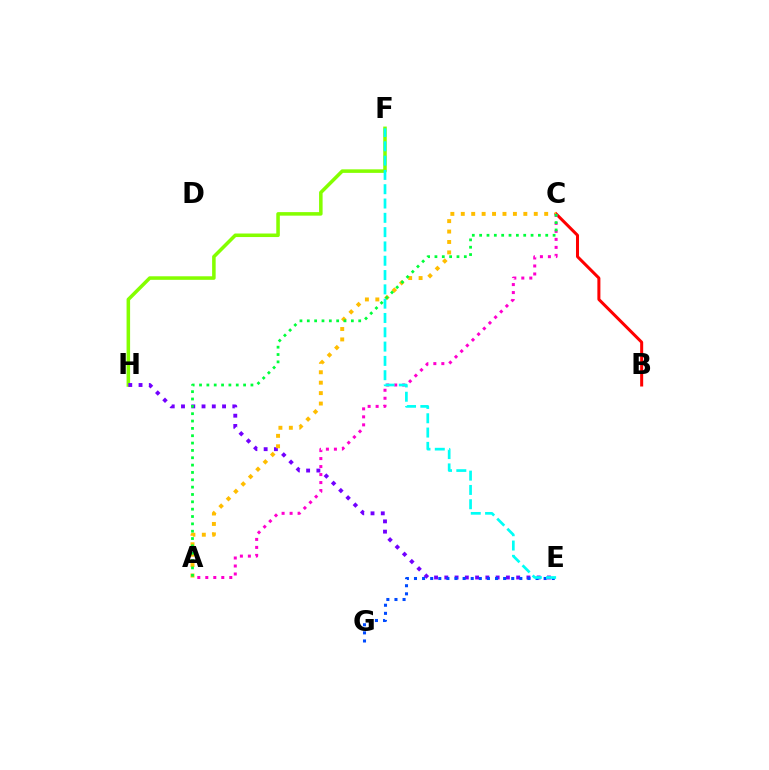{('B', 'C'): [{'color': '#ff0000', 'line_style': 'solid', 'thickness': 2.17}], ('F', 'H'): [{'color': '#84ff00', 'line_style': 'solid', 'thickness': 2.55}], ('E', 'H'): [{'color': '#7200ff', 'line_style': 'dotted', 'thickness': 2.79}], ('A', 'C'): [{'color': '#ffbd00', 'line_style': 'dotted', 'thickness': 2.83}, {'color': '#ff00cf', 'line_style': 'dotted', 'thickness': 2.17}, {'color': '#00ff39', 'line_style': 'dotted', 'thickness': 2.0}], ('E', 'G'): [{'color': '#004bff', 'line_style': 'dotted', 'thickness': 2.2}], ('E', 'F'): [{'color': '#00fff6', 'line_style': 'dashed', 'thickness': 1.94}]}